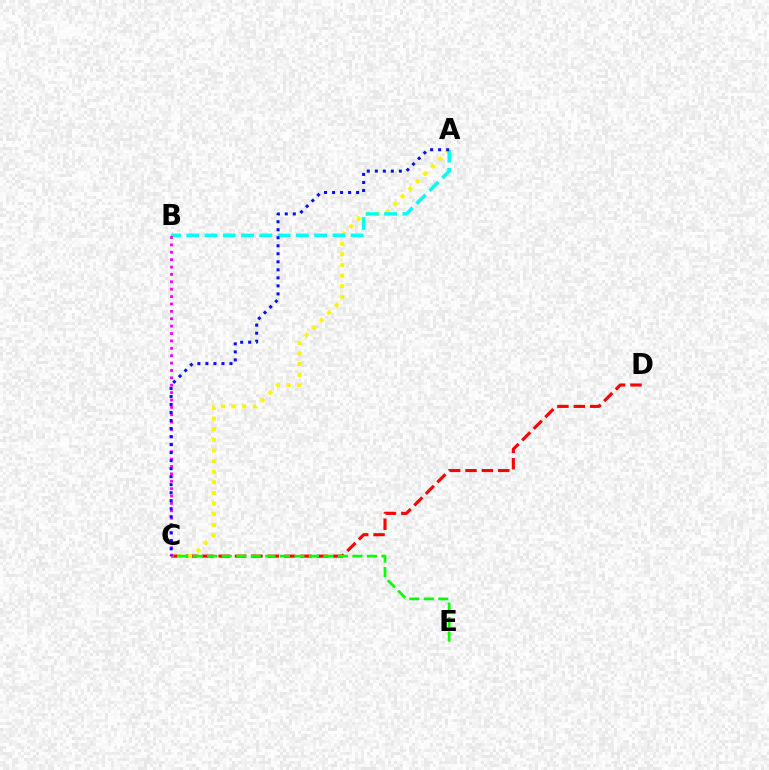{('C', 'D'): [{'color': '#ff0000', 'line_style': 'dashed', 'thickness': 2.22}], ('A', 'C'): [{'color': '#fcf500', 'line_style': 'dotted', 'thickness': 2.89}, {'color': '#0010ff', 'line_style': 'dotted', 'thickness': 2.18}], ('A', 'B'): [{'color': '#00fff6', 'line_style': 'dashed', 'thickness': 2.48}], ('C', 'E'): [{'color': '#08ff00', 'line_style': 'dashed', 'thickness': 1.97}], ('B', 'C'): [{'color': '#ee00ff', 'line_style': 'dotted', 'thickness': 2.01}]}